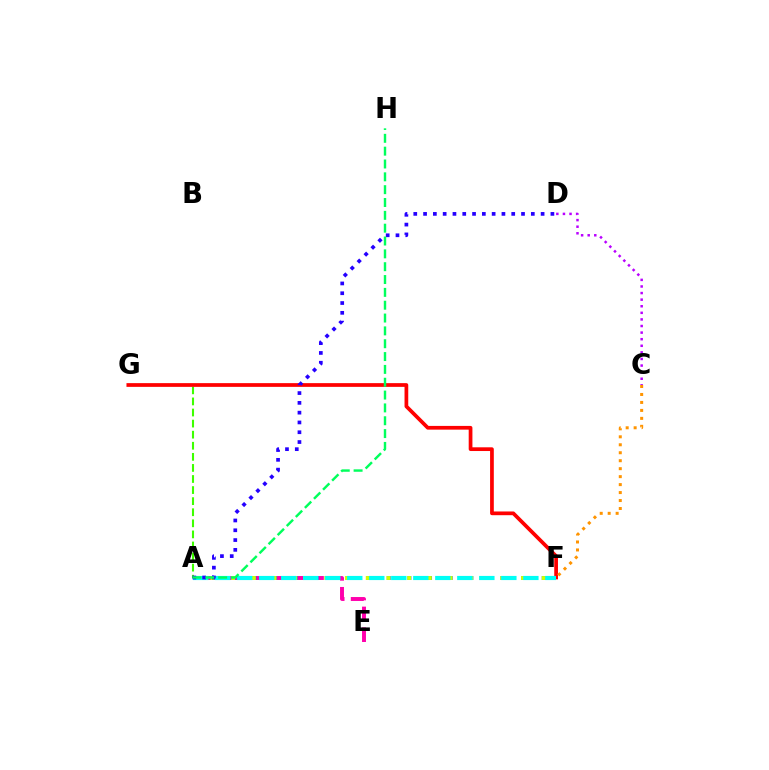{('A', 'E'): [{'color': '#ff00ac', 'line_style': 'dashed', 'thickness': 2.83}], ('A', 'F'): [{'color': '#0074ff', 'line_style': 'dotted', 'thickness': 2.81}, {'color': '#d1ff00', 'line_style': 'dotted', 'thickness': 2.81}, {'color': '#00fff6', 'line_style': 'dashed', 'thickness': 2.99}], ('A', 'G'): [{'color': '#3dff00', 'line_style': 'dashed', 'thickness': 1.51}], ('F', 'G'): [{'color': '#ff0000', 'line_style': 'solid', 'thickness': 2.68}], ('C', 'F'): [{'color': '#ff9400', 'line_style': 'dotted', 'thickness': 2.16}], ('C', 'D'): [{'color': '#b900ff', 'line_style': 'dotted', 'thickness': 1.79}], ('A', 'D'): [{'color': '#2500ff', 'line_style': 'dotted', 'thickness': 2.66}], ('A', 'H'): [{'color': '#00ff5c', 'line_style': 'dashed', 'thickness': 1.74}]}